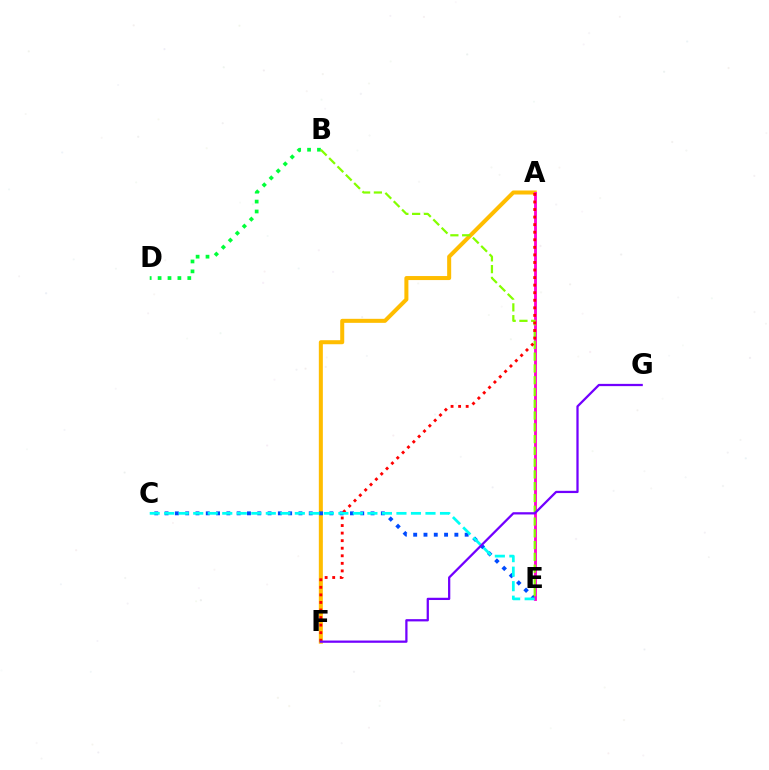{('A', 'F'): [{'color': '#ffbd00', 'line_style': 'solid', 'thickness': 2.9}, {'color': '#ff0000', 'line_style': 'dotted', 'thickness': 2.05}], ('C', 'E'): [{'color': '#004bff', 'line_style': 'dotted', 'thickness': 2.8}, {'color': '#00fff6', 'line_style': 'dashed', 'thickness': 1.97}], ('A', 'E'): [{'color': '#ff00cf', 'line_style': 'solid', 'thickness': 2.04}], ('B', 'D'): [{'color': '#00ff39', 'line_style': 'dotted', 'thickness': 2.69}], ('B', 'E'): [{'color': '#84ff00', 'line_style': 'dashed', 'thickness': 1.6}], ('F', 'G'): [{'color': '#7200ff', 'line_style': 'solid', 'thickness': 1.62}]}